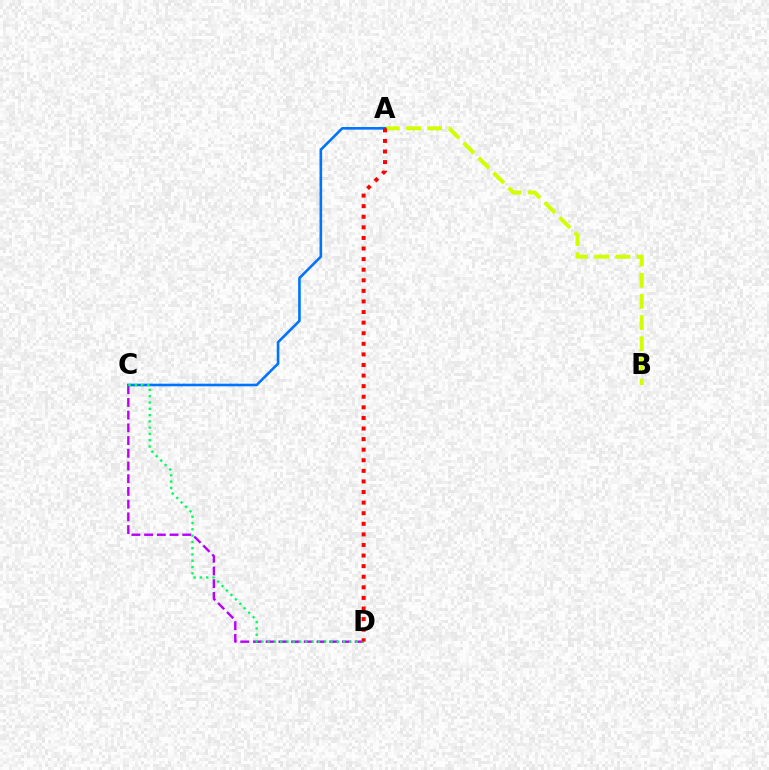{('C', 'D'): [{'color': '#b900ff', 'line_style': 'dashed', 'thickness': 1.73}, {'color': '#00ff5c', 'line_style': 'dotted', 'thickness': 1.71}], ('A', 'B'): [{'color': '#d1ff00', 'line_style': 'dashed', 'thickness': 2.87}], ('A', 'C'): [{'color': '#0074ff', 'line_style': 'solid', 'thickness': 1.89}], ('A', 'D'): [{'color': '#ff0000', 'line_style': 'dotted', 'thickness': 2.88}]}